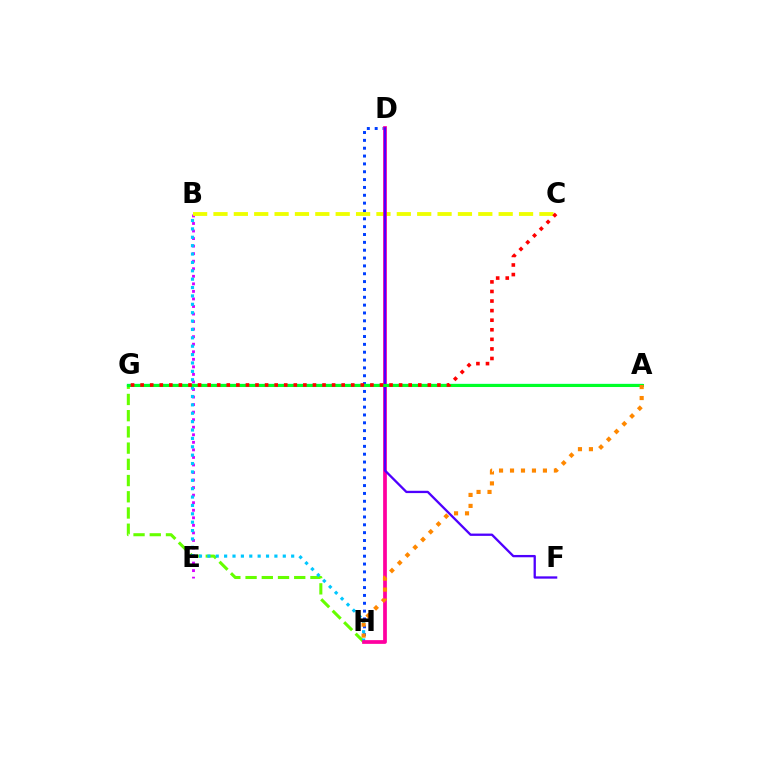{('D', 'H'): [{'color': '#003fff', 'line_style': 'dotted', 'thickness': 2.13}, {'color': '#ff00a0', 'line_style': 'solid', 'thickness': 2.69}], ('B', 'E'): [{'color': '#d600ff', 'line_style': 'dotted', 'thickness': 2.05}], ('G', 'H'): [{'color': '#66ff00', 'line_style': 'dashed', 'thickness': 2.2}], ('B', 'H'): [{'color': '#00c7ff', 'line_style': 'dotted', 'thickness': 2.28}], ('B', 'C'): [{'color': '#eeff00', 'line_style': 'dashed', 'thickness': 2.77}], ('A', 'G'): [{'color': '#00ffaf', 'line_style': 'solid', 'thickness': 1.7}, {'color': '#00ff27', 'line_style': 'solid', 'thickness': 2.18}], ('D', 'F'): [{'color': '#4f00ff', 'line_style': 'solid', 'thickness': 1.66}], ('C', 'G'): [{'color': '#ff0000', 'line_style': 'dotted', 'thickness': 2.6}], ('A', 'H'): [{'color': '#ff8800', 'line_style': 'dotted', 'thickness': 2.98}]}